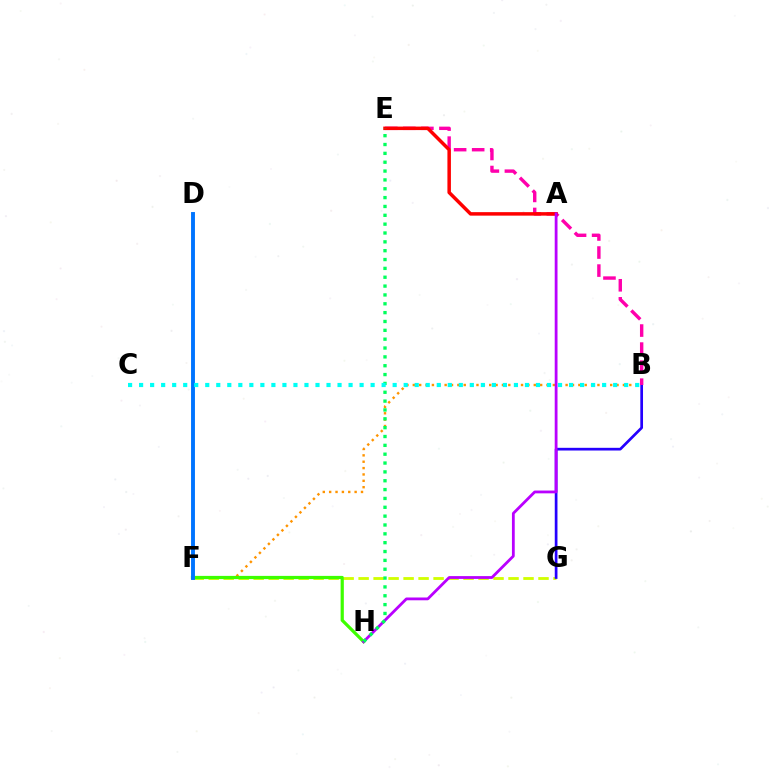{('F', 'G'): [{'color': '#d1ff00', 'line_style': 'dashed', 'thickness': 2.04}], ('B', 'F'): [{'color': '#ff9400', 'line_style': 'dotted', 'thickness': 1.73}], ('F', 'H'): [{'color': '#3dff00', 'line_style': 'solid', 'thickness': 2.31}], ('D', 'F'): [{'color': '#0074ff', 'line_style': 'solid', 'thickness': 2.81}], ('B', 'G'): [{'color': '#2500ff', 'line_style': 'solid', 'thickness': 1.95}], ('B', 'E'): [{'color': '#ff00ac', 'line_style': 'dashed', 'thickness': 2.45}], ('A', 'E'): [{'color': '#ff0000', 'line_style': 'solid', 'thickness': 2.52}], ('A', 'H'): [{'color': '#b900ff', 'line_style': 'solid', 'thickness': 2.01}], ('E', 'H'): [{'color': '#00ff5c', 'line_style': 'dotted', 'thickness': 2.4}], ('B', 'C'): [{'color': '#00fff6', 'line_style': 'dotted', 'thickness': 3.0}]}